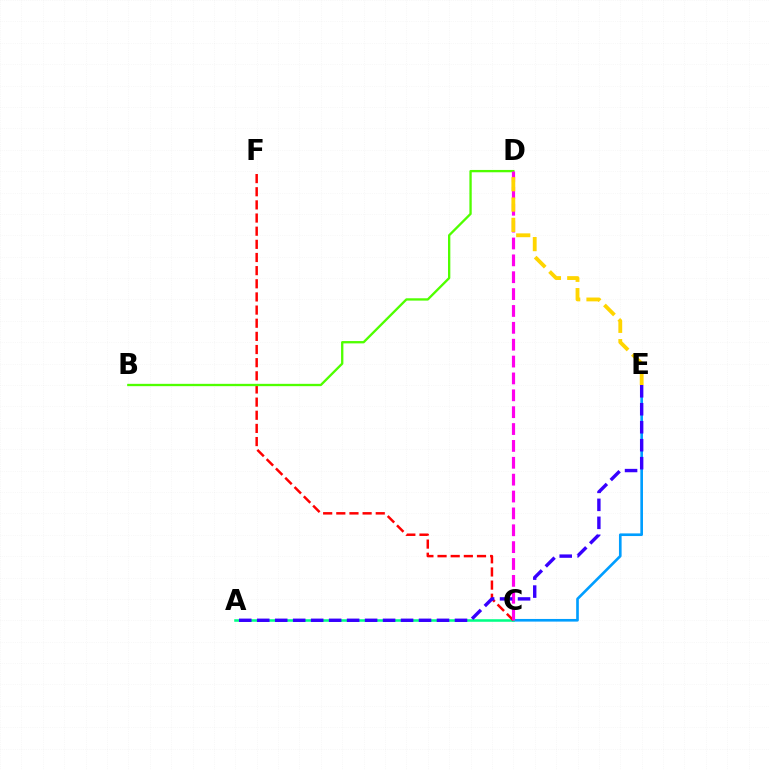{('C', 'E'): [{'color': '#009eff', 'line_style': 'solid', 'thickness': 1.9}], ('A', 'C'): [{'color': '#00ff86', 'line_style': 'solid', 'thickness': 1.84}], ('C', 'F'): [{'color': '#ff0000', 'line_style': 'dashed', 'thickness': 1.79}], ('B', 'D'): [{'color': '#4fff00', 'line_style': 'solid', 'thickness': 1.67}], ('C', 'D'): [{'color': '#ff00ed', 'line_style': 'dashed', 'thickness': 2.29}], ('D', 'E'): [{'color': '#ffd500', 'line_style': 'dashed', 'thickness': 2.76}], ('A', 'E'): [{'color': '#3700ff', 'line_style': 'dashed', 'thickness': 2.44}]}